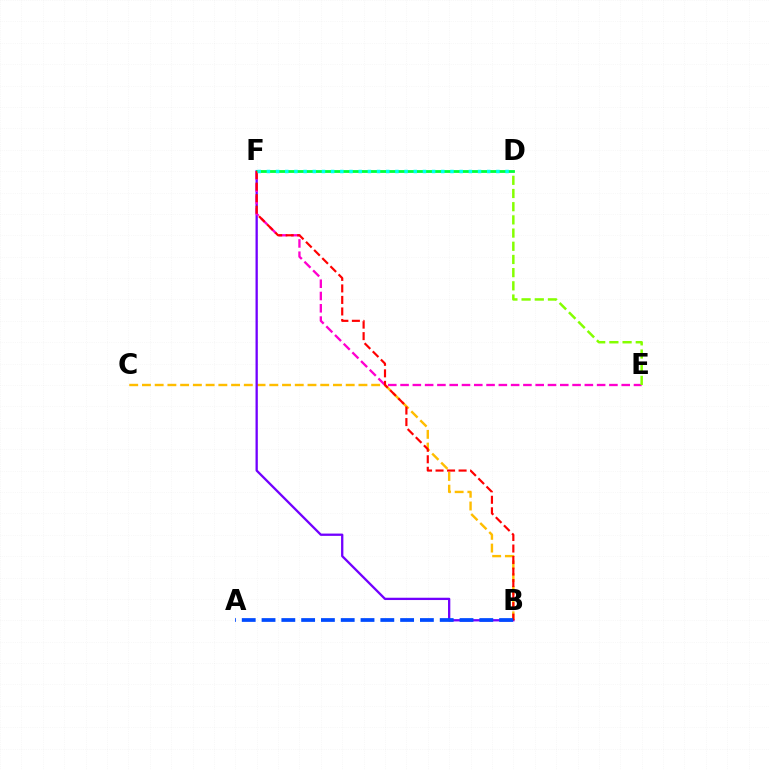{('B', 'C'): [{'color': '#ffbd00', 'line_style': 'dashed', 'thickness': 1.73}], ('B', 'F'): [{'color': '#7200ff', 'line_style': 'solid', 'thickness': 1.66}, {'color': '#ff0000', 'line_style': 'dashed', 'thickness': 1.56}], ('E', 'F'): [{'color': '#ff00cf', 'line_style': 'dashed', 'thickness': 1.67}], ('D', 'E'): [{'color': '#84ff00', 'line_style': 'dashed', 'thickness': 1.79}], ('D', 'F'): [{'color': '#00ff39', 'line_style': 'solid', 'thickness': 2.02}, {'color': '#00fff6', 'line_style': 'dotted', 'thickness': 2.49}], ('A', 'B'): [{'color': '#004bff', 'line_style': 'dashed', 'thickness': 2.69}]}